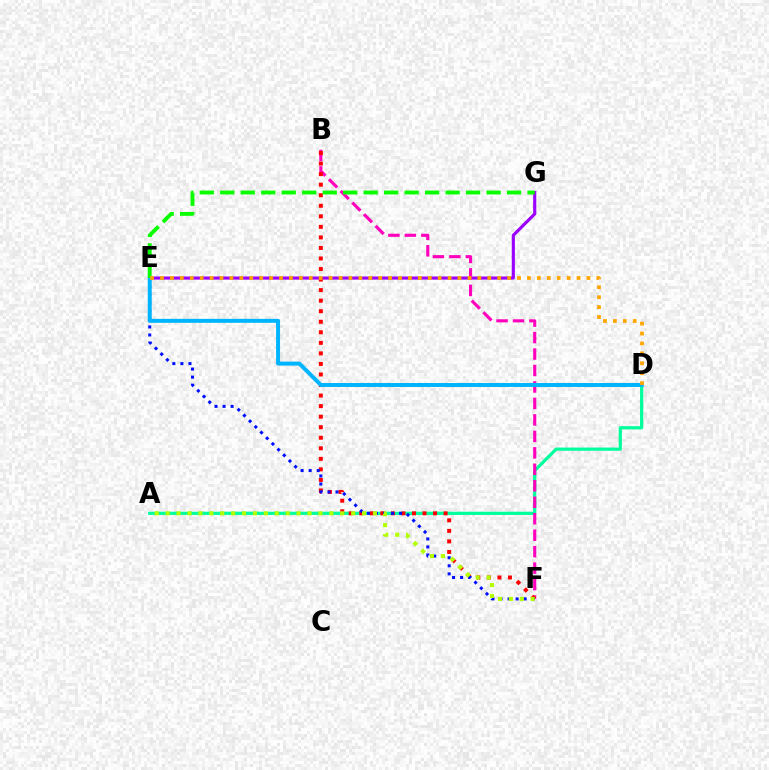{('E', 'G'): [{'color': '#9b00ff', 'line_style': 'solid', 'thickness': 2.25}, {'color': '#08ff00', 'line_style': 'dashed', 'thickness': 2.78}], ('A', 'D'): [{'color': '#00ff9d', 'line_style': 'solid', 'thickness': 2.32}], ('B', 'F'): [{'color': '#ff00bd', 'line_style': 'dashed', 'thickness': 2.24}, {'color': '#ff0000', 'line_style': 'dotted', 'thickness': 2.87}], ('E', 'F'): [{'color': '#0010ff', 'line_style': 'dotted', 'thickness': 2.19}], ('D', 'E'): [{'color': '#00b5ff', 'line_style': 'solid', 'thickness': 2.86}, {'color': '#ffa500', 'line_style': 'dotted', 'thickness': 2.69}], ('A', 'F'): [{'color': '#b3ff00', 'line_style': 'dotted', 'thickness': 2.96}]}